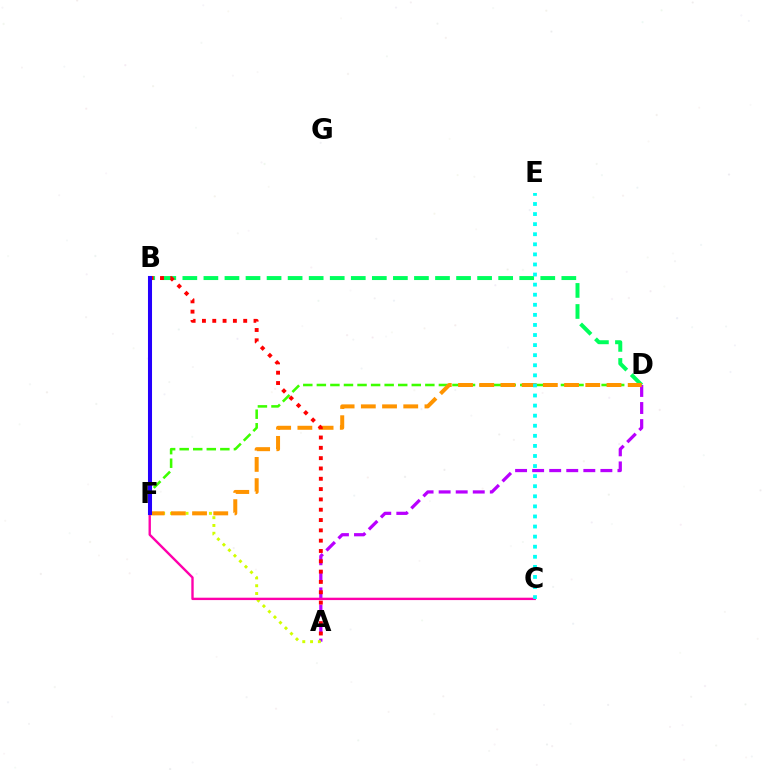{('A', 'D'): [{'color': '#b900ff', 'line_style': 'dashed', 'thickness': 2.32}], ('B', 'F'): [{'color': '#0074ff', 'line_style': 'solid', 'thickness': 2.8}, {'color': '#2500ff', 'line_style': 'solid', 'thickness': 2.91}], ('A', 'F'): [{'color': '#d1ff00', 'line_style': 'dotted', 'thickness': 2.12}], ('D', 'F'): [{'color': '#3dff00', 'line_style': 'dashed', 'thickness': 1.84}, {'color': '#ff9400', 'line_style': 'dashed', 'thickness': 2.88}], ('C', 'F'): [{'color': '#ff00ac', 'line_style': 'solid', 'thickness': 1.71}], ('B', 'D'): [{'color': '#00ff5c', 'line_style': 'dashed', 'thickness': 2.86}], ('A', 'B'): [{'color': '#ff0000', 'line_style': 'dotted', 'thickness': 2.8}], ('C', 'E'): [{'color': '#00fff6', 'line_style': 'dotted', 'thickness': 2.74}]}